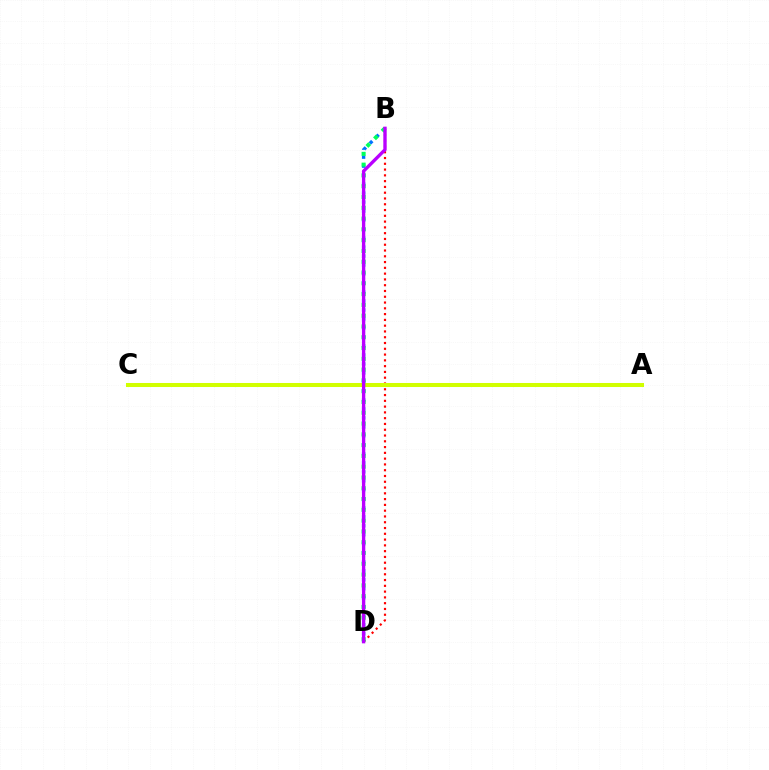{('B', 'D'): [{'color': '#ff0000', 'line_style': 'dotted', 'thickness': 1.57}, {'color': '#0074ff', 'line_style': 'dotted', 'thickness': 2.44}, {'color': '#00ff5c', 'line_style': 'dotted', 'thickness': 2.93}, {'color': '#b900ff', 'line_style': 'solid', 'thickness': 2.41}], ('A', 'C'): [{'color': '#d1ff00', 'line_style': 'solid', 'thickness': 2.9}]}